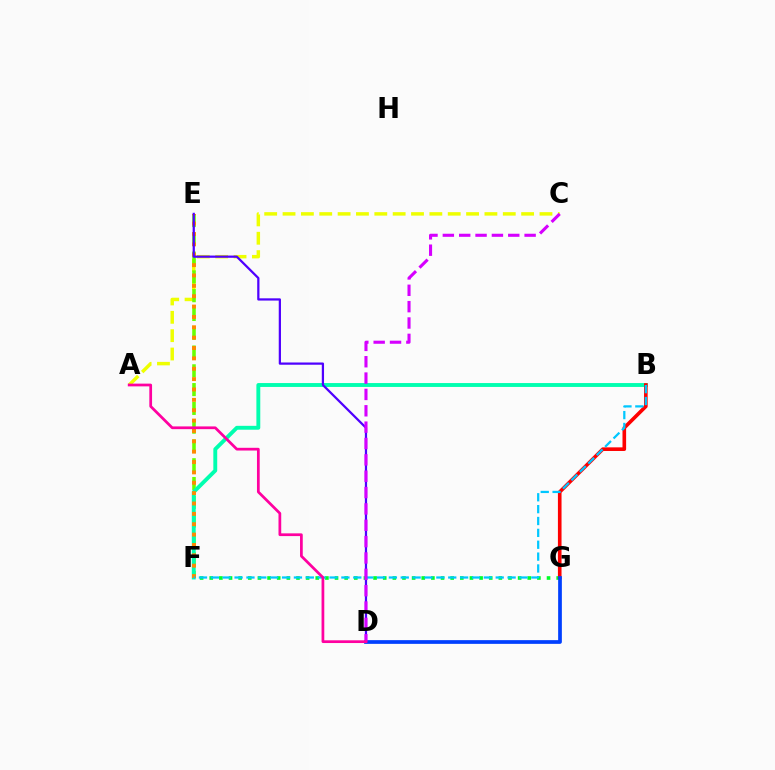{('A', 'C'): [{'color': '#eeff00', 'line_style': 'dashed', 'thickness': 2.49}], ('E', 'F'): [{'color': '#66ff00', 'line_style': 'dashed', 'thickness': 2.55}, {'color': '#ff8800', 'line_style': 'dotted', 'thickness': 2.82}], ('F', 'G'): [{'color': '#00ff27', 'line_style': 'dotted', 'thickness': 2.62}], ('B', 'F'): [{'color': '#00ffaf', 'line_style': 'solid', 'thickness': 2.79}, {'color': '#00c7ff', 'line_style': 'dashed', 'thickness': 1.61}], ('B', 'G'): [{'color': '#ff0000', 'line_style': 'solid', 'thickness': 2.61}], ('D', 'G'): [{'color': '#003fff', 'line_style': 'solid', 'thickness': 2.68}], ('D', 'E'): [{'color': '#4f00ff', 'line_style': 'solid', 'thickness': 1.61}], ('C', 'D'): [{'color': '#d600ff', 'line_style': 'dashed', 'thickness': 2.22}], ('A', 'D'): [{'color': '#ff00a0', 'line_style': 'solid', 'thickness': 1.97}]}